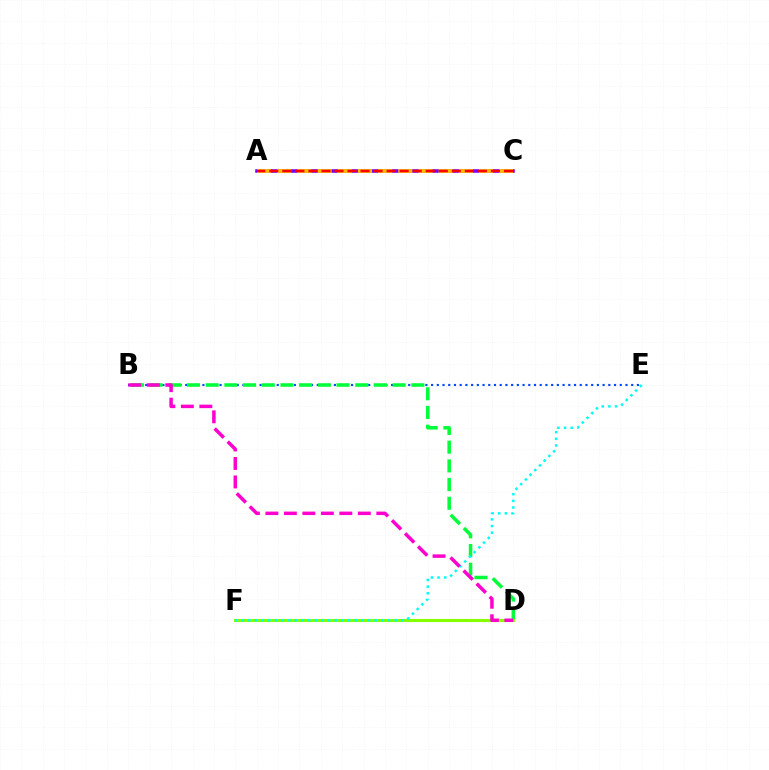{('B', 'E'): [{'color': '#004bff', 'line_style': 'dotted', 'thickness': 1.55}], ('A', 'C'): [{'color': '#7200ff', 'line_style': 'solid', 'thickness': 2.55}, {'color': '#ffbd00', 'line_style': 'dashed', 'thickness': 2.74}, {'color': '#ff0000', 'line_style': 'dashed', 'thickness': 1.77}], ('B', 'D'): [{'color': '#00ff39', 'line_style': 'dashed', 'thickness': 2.54}, {'color': '#ff00cf', 'line_style': 'dashed', 'thickness': 2.51}], ('D', 'F'): [{'color': '#84ff00', 'line_style': 'solid', 'thickness': 2.23}], ('E', 'F'): [{'color': '#00fff6', 'line_style': 'dotted', 'thickness': 1.81}]}